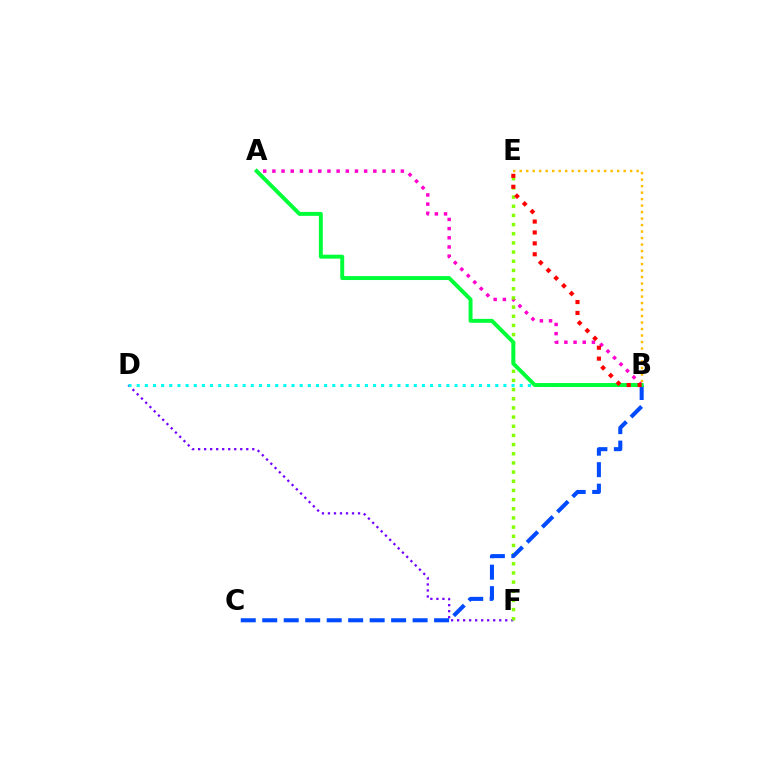{('D', 'F'): [{'color': '#7200ff', 'line_style': 'dotted', 'thickness': 1.63}], ('A', 'B'): [{'color': '#ff00cf', 'line_style': 'dotted', 'thickness': 2.49}, {'color': '#00ff39', 'line_style': 'solid', 'thickness': 2.83}], ('E', 'F'): [{'color': '#84ff00', 'line_style': 'dotted', 'thickness': 2.49}], ('B', 'D'): [{'color': '#00fff6', 'line_style': 'dotted', 'thickness': 2.21}], ('B', 'E'): [{'color': '#ffbd00', 'line_style': 'dotted', 'thickness': 1.76}, {'color': '#ff0000', 'line_style': 'dotted', 'thickness': 2.96}], ('B', 'C'): [{'color': '#004bff', 'line_style': 'dashed', 'thickness': 2.92}]}